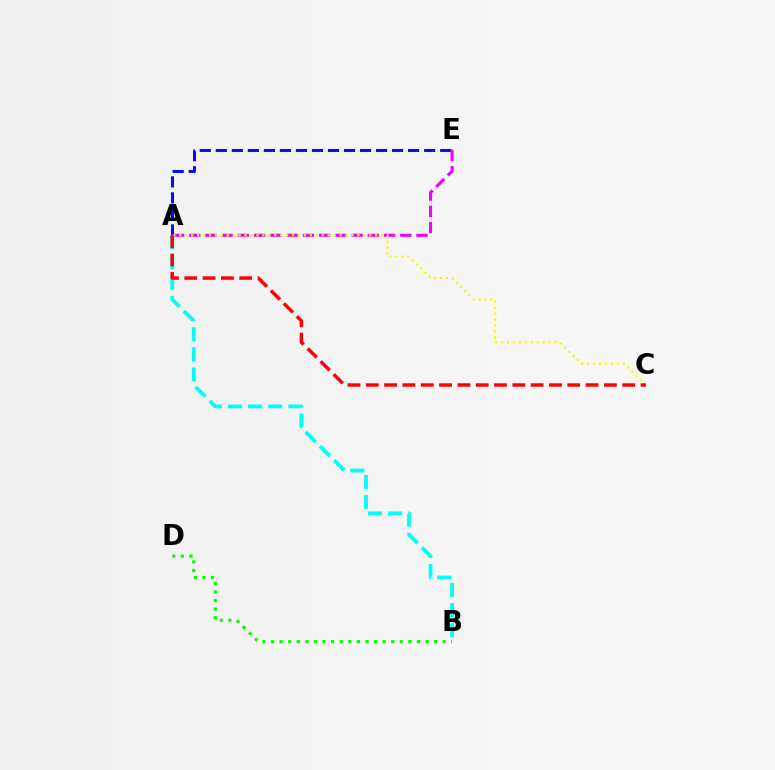{('A', 'E'): [{'color': '#0010ff', 'line_style': 'dashed', 'thickness': 2.18}, {'color': '#ee00ff', 'line_style': 'dashed', 'thickness': 2.21}], ('B', 'D'): [{'color': '#08ff00', 'line_style': 'dotted', 'thickness': 2.33}], ('A', 'B'): [{'color': '#00fff6', 'line_style': 'dashed', 'thickness': 2.74}], ('A', 'C'): [{'color': '#fcf500', 'line_style': 'dotted', 'thickness': 1.61}, {'color': '#ff0000', 'line_style': 'dashed', 'thickness': 2.49}]}